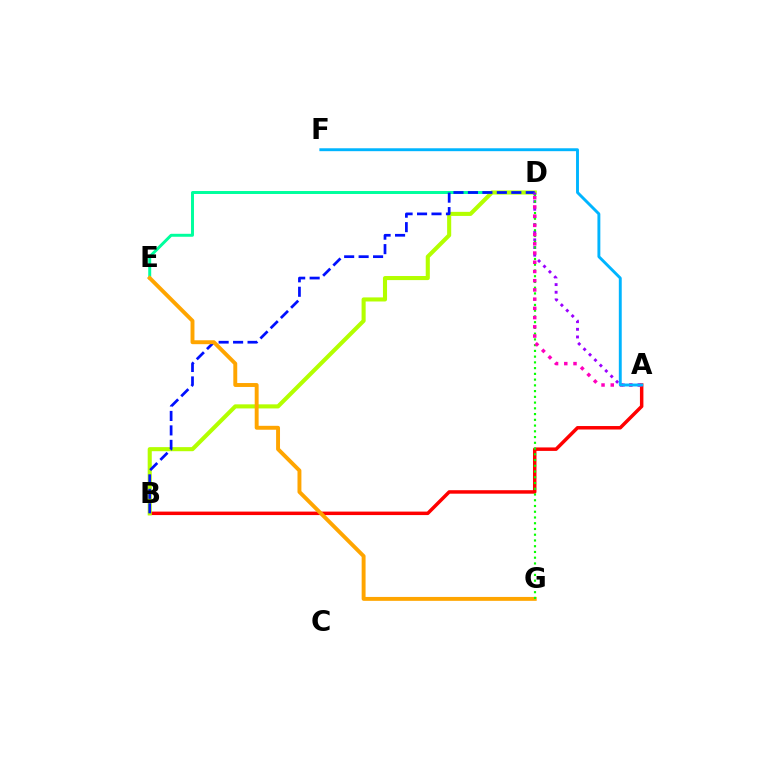{('A', 'B'): [{'color': '#ff0000', 'line_style': 'solid', 'thickness': 2.5}], ('D', 'E'): [{'color': '#00ff9d', 'line_style': 'solid', 'thickness': 2.13}], ('B', 'D'): [{'color': '#b3ff00', 'line_style': 'solid', 'thickness': 2.94}, {'color': '#0010ff', 'line_style': 'dashed', 'thickness': 1.96}], ('E', 'G'): [{'color': '#ffa500', 'line_style': 'solid', 'thickness': 2.82}], ('A', 'D'): [{'color': '#9b00ff', 'line_style': 'dotted', 'thickness': 2.08}, {'color': '#ff00bd', 'line_style': 'dotted', 'thickness': 2.51}], ('D', 'G'): [{'color': '#08ff00', 'line_style': 'dotted', 'thickness': 1.56}], ('A', 'F'): [{'color': '#00b5ff', 'line_style': 'solid', 'thickness': 2.09}]}